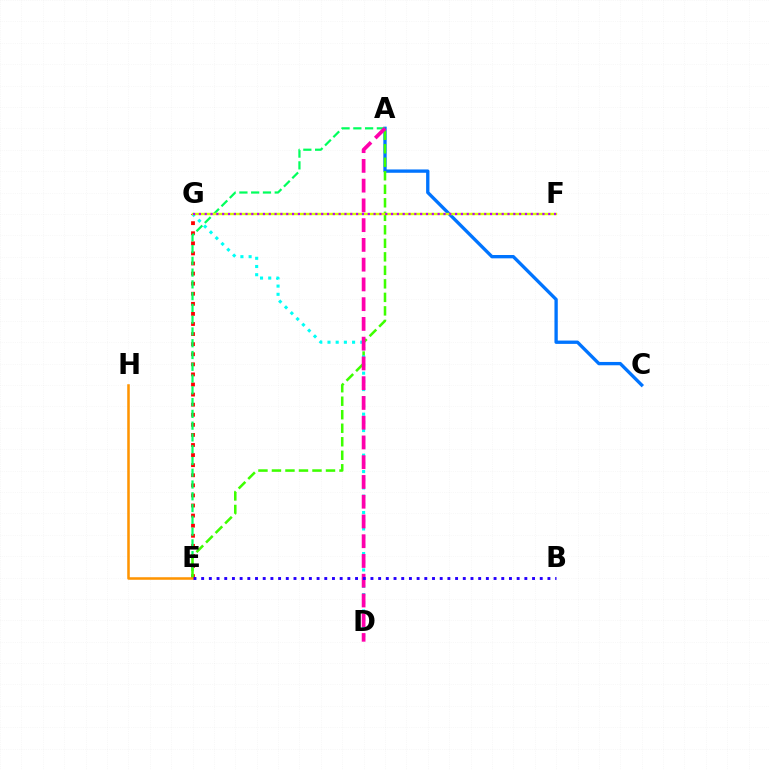{('A', 'C'): [{'color': '#0074ff', 'line_style': 'solid', 'thickness': 2.4}], ('E', 'G'): [{'color': '#ff0000', 'line_style': 'dotted', 'thickness': 2.74}], ('A', 'E'): [{'color': '#00ff5c', 'line_style': 'dashed', 'thickness': 1.6}, {'color': '#3dff00', 'line_style': 'dashed', 'thickness': 1.84}], ('E', 'H'): [{'color': '#ff9400', 'line_style': 'solid', 'thickness': 1.83}], ('D', 'G'): [{'color': '#00fff6', 'line_style': 'dotted', 'thickness': 2.23}], ('F', 'G'): [{'color': '#d1ff00', 'line_style': 'solid', 'thickness': 1.73}, {'color': '#b900ff', 'line_style': 'dotted', 'thickness': 1.58}], ('A', 'D'): [{'color': '#ff00ac', 'line_style': 'dashed', 'thickness': 2.68}], ('B', 'E'): [{'color': '#2500ff', 'line_style': 'dotted', 'thickness': 2.09}]}